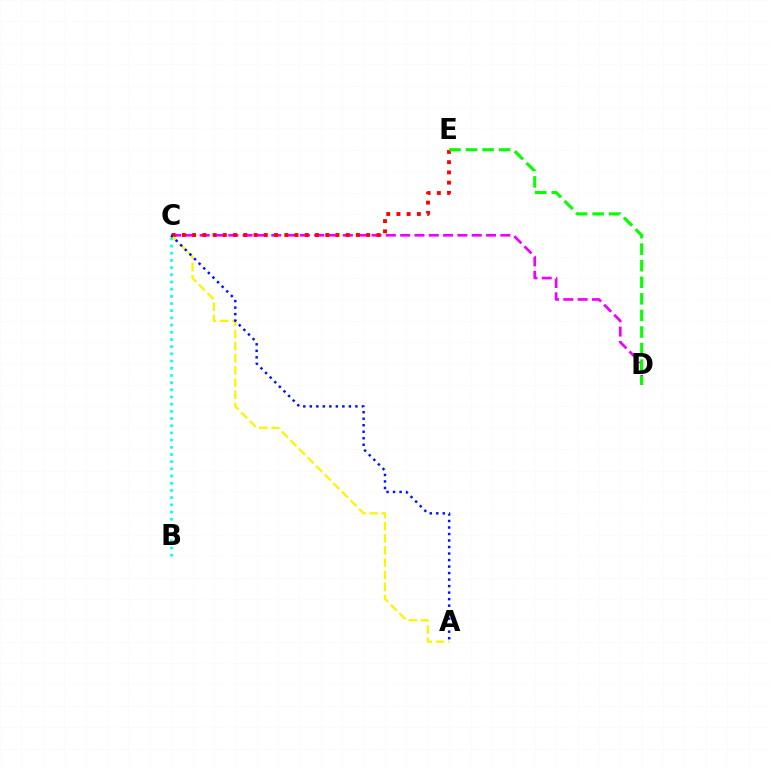{('C', 'D'): [{'color': '#ee00ff', 'line_style': 'dashed', 'thickness': 1.95}], ('B', 'C'): [{'color': '#00fff6', 'line_style': 'dotted', 'thickness': 1.95}], ('C', 'E'): [{'color': '#ff0000', 'line_style': 'dotted', 'thickness': 2.78}], ('A', 'C'): [{'color': '#fcf500', 'line_style': 'dashed', 'thickness': 1.65}, {'color': '#0010ff', 'line_style': 'dotted', 'thickness': 1.77}], ('D', 'E'): [{'color': '#08ff00', 'line_style': 'dashed', 'thickness': 2.25}]}